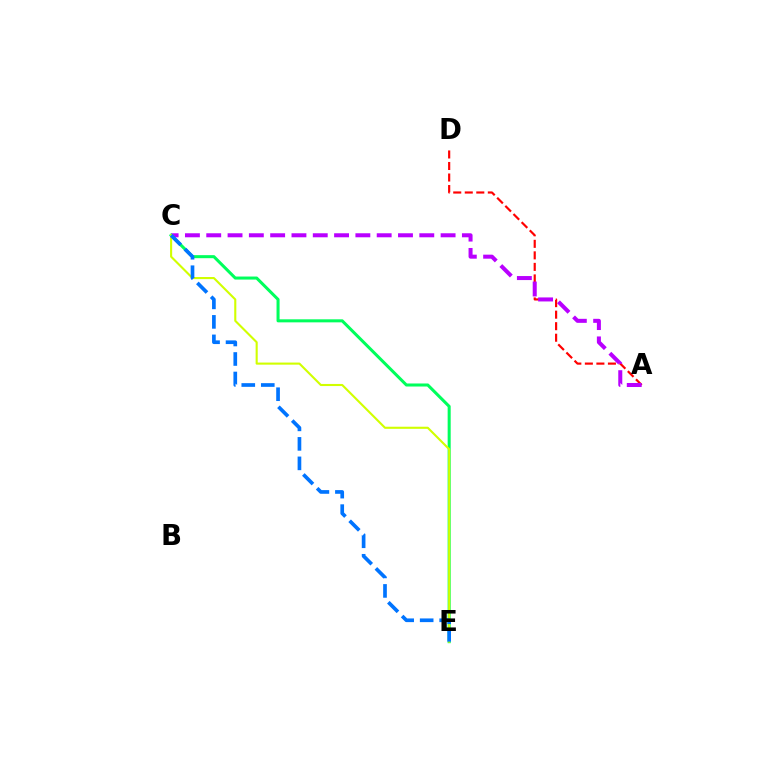{('A', 'D'): [{'color': '#ff0000', 'line_style': 'dashed', 'thickness': 1.57}], ('A', 'C'): [{'color': '#b900ff', 'line_style': 'dashed', 'thickness': 2.89}], ('C', 'E'): [{'color': '#00ff5c', 'line_style': 'solid', 'thickness': 2.19}, {'color': '#d1ff00', 'line_style': 'solid', 'thickness': 1.52}, {'color': '#0074ff', 'line_style': 'dashed', 'thickness': 2.65}]}